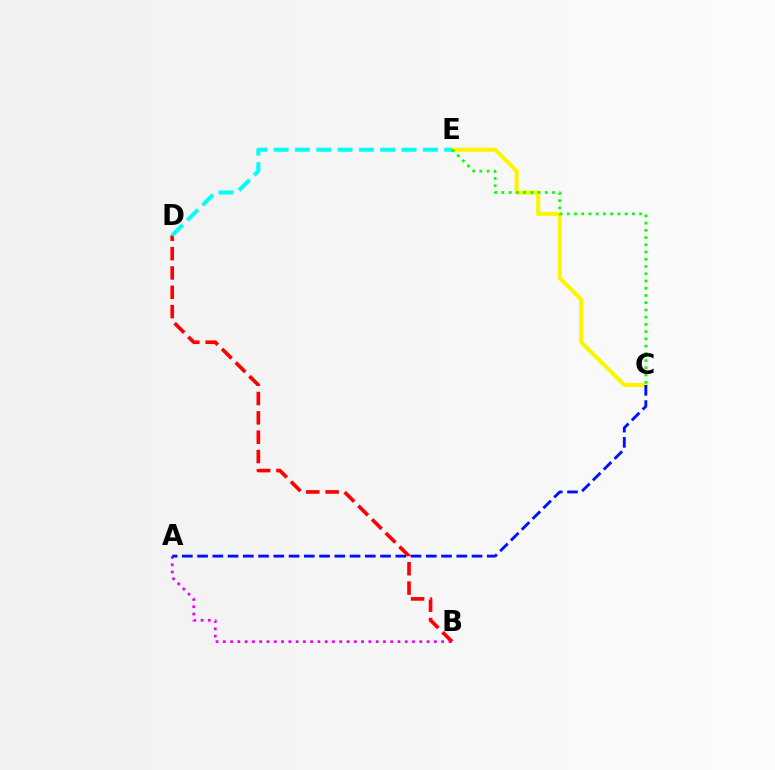{('A', 'B'): [{'color': '#ee00ff', 'line_style': 'dotted', 'thickness': 1.98}], ('C', 'E'): [{'color': '#fcf500', 'line_style': 'solid', 'thickness': 2.93}, {'color': '#08ff00', 'line_style': 'dotted', 'thickness': 1.97}], ('A', 'C'): [{'color': '#0010ff', 'line_style': 'dashed', 'thickness': 2.07}], ('B', 'D'): [{'color': '#ff0000', 'line_style': 'dashed', 'thickness': 2.63}], ('D', 'E'): [{'color': '#00fff6', 'line_style': 'dashed', 'thickness': 2.9}]}